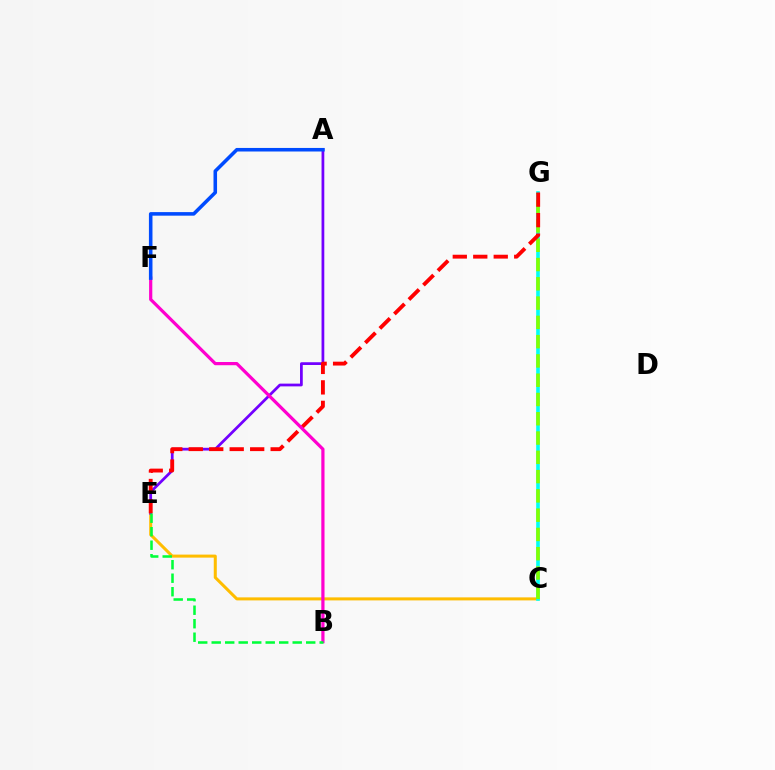{('C', 'E'): [{'color': '#ffbd00', 'line_style': 'solid', 'thickness': 2.18}], ('A', 'E'): [{'color': '#7200ff', 'line_style': 'solid', 'thickness': 1.98}], ('C', 'G'): [{'color': '#00fff6', 'line_style': 'solid', 'thickness': 2.62}, {'color': '#84ff00', 'line_style': 'dashed', 'thickness': 2.62}], ('E', 'G'): [{'color': '#ff0000', 'line_style': 'dashed', 'thickness': 2.78}], ('B', 'F'): [{'color': '#ff00cf', 'line_style': 'solid', 'thickness': 2.31}], ('B', 'E'): [{'color': '#00ff39', 'line_style': 'dashed', 'thickness': 1.83}], ('A', 'F'): [{'color': '#004bff', 'line_style': 'solid', 'thickness': 2.56}]}